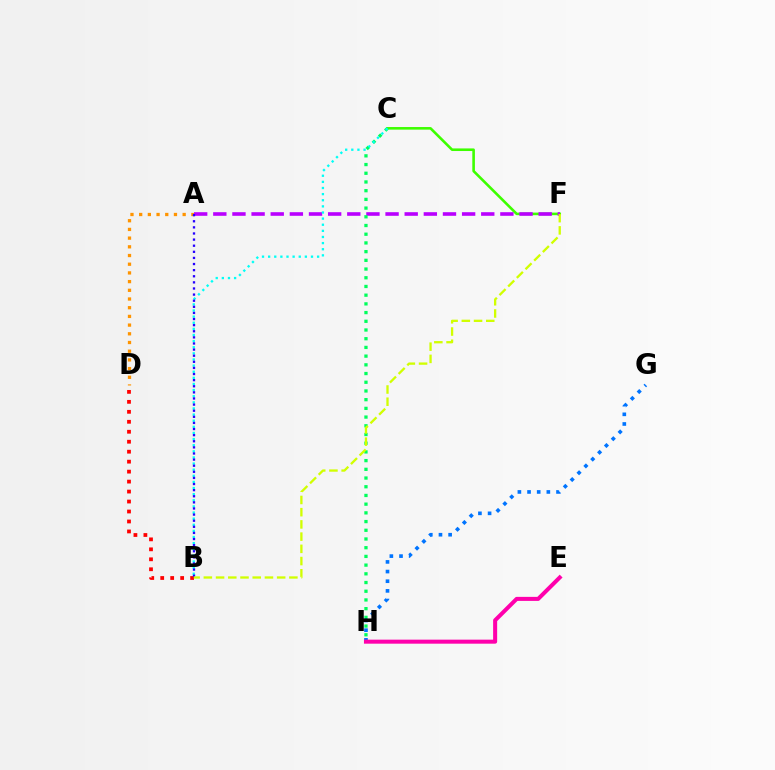{('A', 'D'): [{'color': '#ff9400', 'line_style': 'dotted', 'thickness': 2.36}], ('C', 'F'): [{'color': '#3dff00', 'line_style': 'solid', 'thickness': 1.87}], ('B', 'D'): [{'color': '#ff0000', 'line_style': 'dotted', 'thickness': 2.71}], ('A', 'F'): [{'color': '#b900ff', 'line_style': 'dashed', 'thickness': 2.6}], ('C', 'H'): [{'color': '#00ff5c', 'line_style': 'dotted', 'thickness': 2.37}], ('B', 'C'): [{'color': '#00fff6', 'line_style': 'dotted', 'thickness': 1.66}], ('A', 'B'): [{'color': '#2500ff', 'line_style': 'dotted', 'thickness': 1.66}], ('B', 'F'): [{'color': '#d1ff00', 'line_style': 'dashed', 'thickness': 1.66}], ('G', 'H'): [{'color': '#0074ff', 'line_style': 'dotted', 'thickness': 2.62}], ('E', 'H'): [{'color': '#ff00ac', 'line_style': 'solid', 'thickness': 2.9}]}